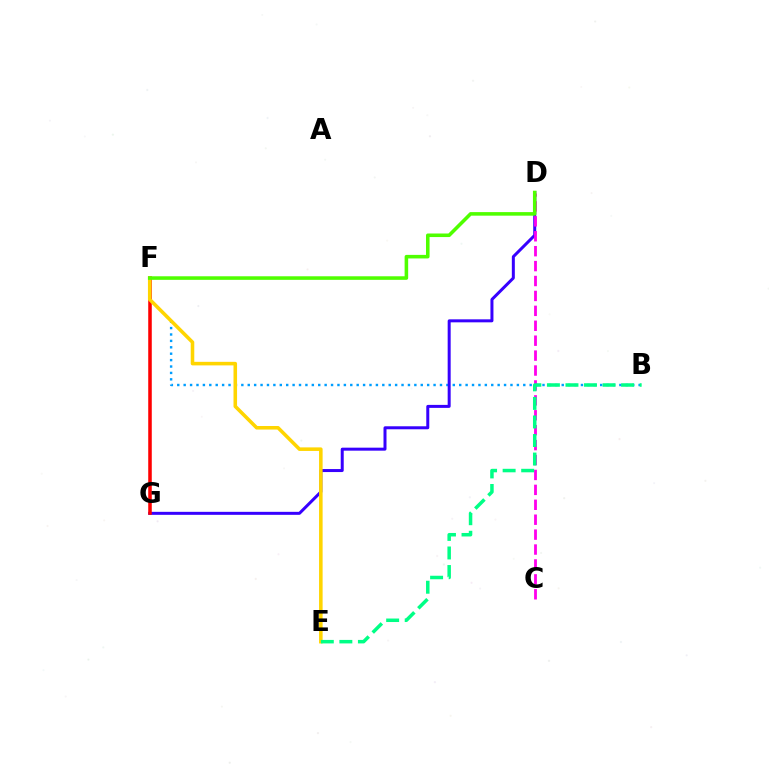{('B', 'F'): [{'color': '#009eff', 'line_style': 'dotted', 'thickness': 1.74}], ('D', 'G'): [{'color': '#3700ff', 'line_style': 'solid', 'thickness': 2.16}], ('C', 'D'): [{'color': '#ff00ed', 'line_style': 'dashed', 'thickness': 2.03}], ('F', 'G'): [{'color': '#ff0000', 'line_style': 'solid', 'thickness': 2.55}], ('E', 'F'): [{'color': '#ffd500', 'line_style': 'solid', 'thickness': 2.56}], ('D', 'F'): [{'color': '#4fff00', 'line_style': 'solid', 'thickness': 2.56}], ('B', 'E'): [{'color': '#00ff86', 'line_style': 'dashed', 'thickness': 2.52}]}